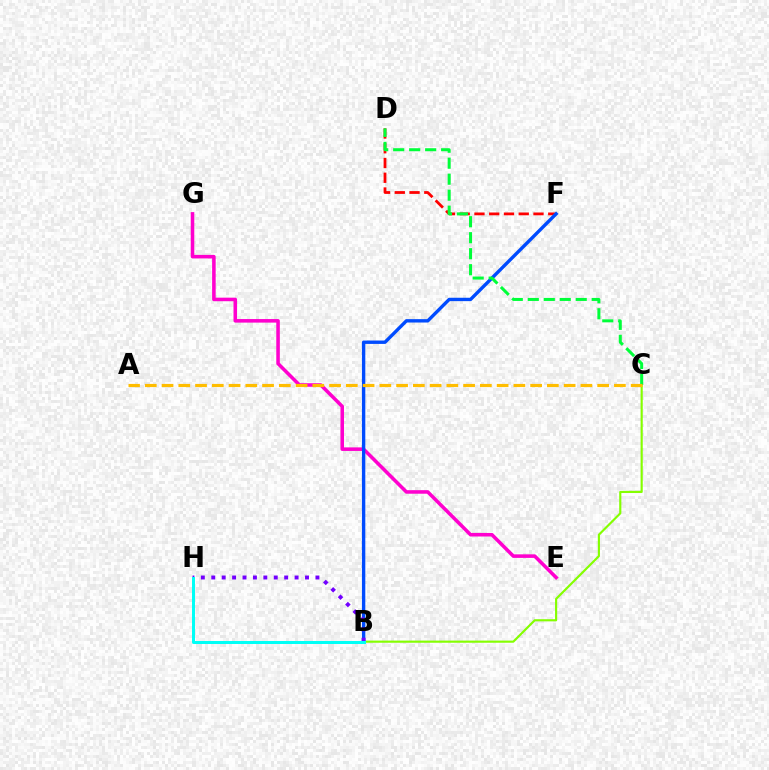{('E', 'G'): [{'color': '#ff00cf', 'line_style': 'solid', 'thickness': 2.56}], ('D', 'F'): [{'color': '#ff0000', 'line_style': 'dashed', 'thickness': 2.0}], ('B', 'F'): [{'color': '#004bff', 'line_style': 'solid', 'thickness': 2.43}], ('B', 'C'): [{'color': '#84ff00', 'line_style': 'solid', 'thickness': 1.55}], ('B', 'H'): [{'color': '#7200ff', 'line_style': 'dotted', 'thickness': 2.83}, {'color': '#00fff6', 'line_style': 'solid', 'thickness': 2.16}], ('C', 'D'): [{'color': '#00ff39', 'line_style': 'dashed', 'thickness': 2.17}], ('A', 'C'): [{'color': '#ffbd00', 'line_style': 'dashed', 'thickness': 2.28}]}